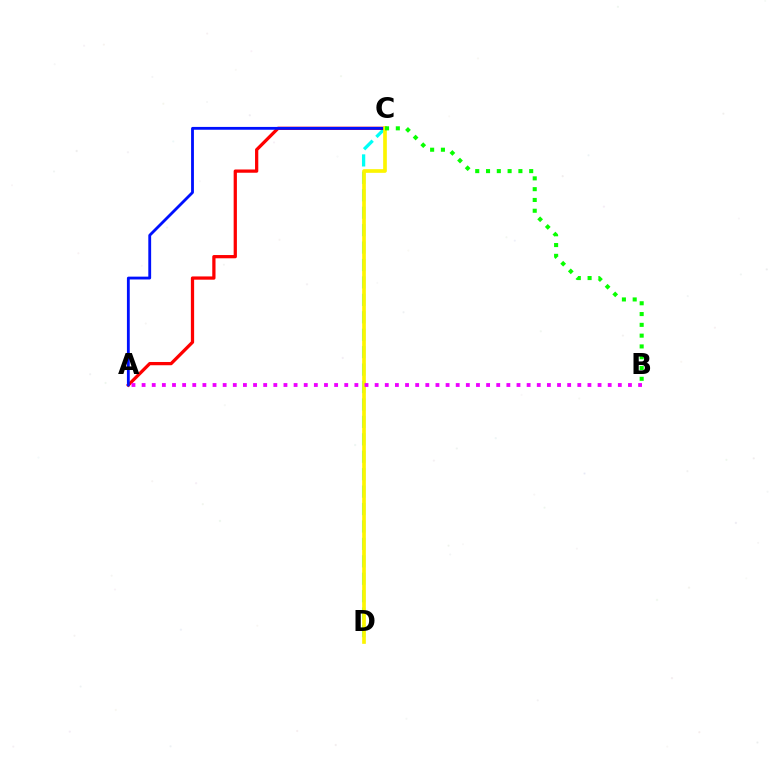{('C', 'D'): [{'color': '#00fff6', 'line_style': 'dashed', 'thickness': 2.37}, {'color': '#fcf500', 'line_style': 'solid', 'thickness': 2.64}], ('A', 'C'): [{'color': '#ff0000', 'line_style': 'solid', 'thickness': 2.34}, {'color': '#0010ff', 'line_style': 'solid', 'thickness': 2.03}], ('A', 'B'): [{'color': '#ee00ff', 'line_style': 'dotted', 'thickness': 2.75}], ('B', 'C'): [{'color': '#08ff00', 'line_style': 'dotted', 'thickness': 2.93}]}